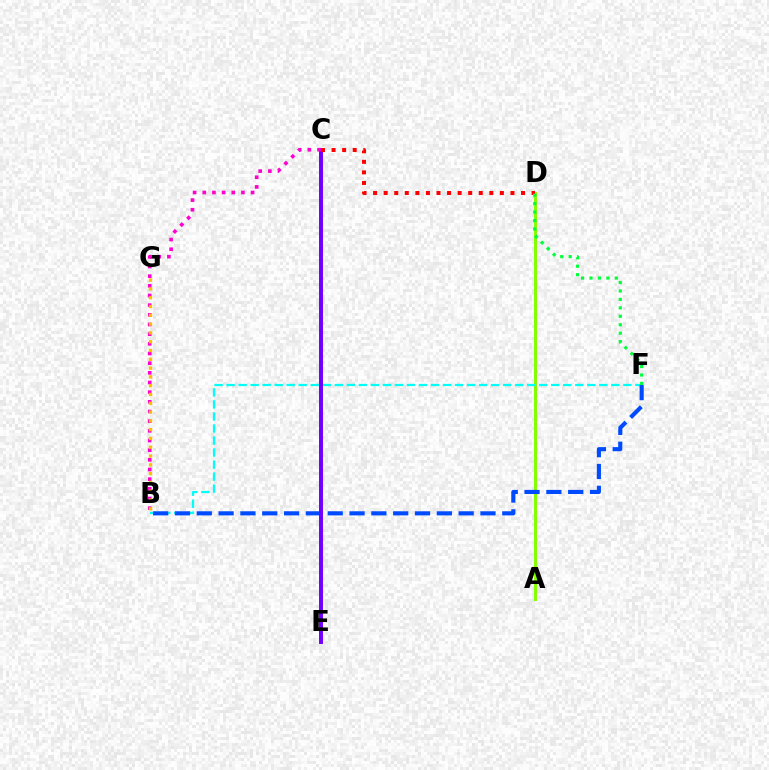{('A', 'D'): [{'color': '#84ff00', 'line_style': 'solid', 'thickness': 2.14}], ('B', 'F'): [{'color': '#00fff6', 'line_style': 'dashed', 'thickness': 1.63}, {'color': '#004bff', 'line_style': 'dashed', 'thickness': 2.96}], ('C', 'E'): [{'color': '#7200ff', 'line_style': 'solid', 'thickness': 2.85}], ('C', 'D'): [{'color': '#ff0000', 'line_style': 'dotted', 'thickness': 2.87}], ('D', 'F'): [{'color': '#00ff39', 'line_style': 'dotted', 'thickness': 2.29}], ('B', 'C'): [{'color': '#ff00cf', 'line_style': 'dotted', 'thickness': 2.63}], ('B', 'G'): [{'color': '#ffbd00', 'line_style': 'dotted', 'thickness': 2.39}]}